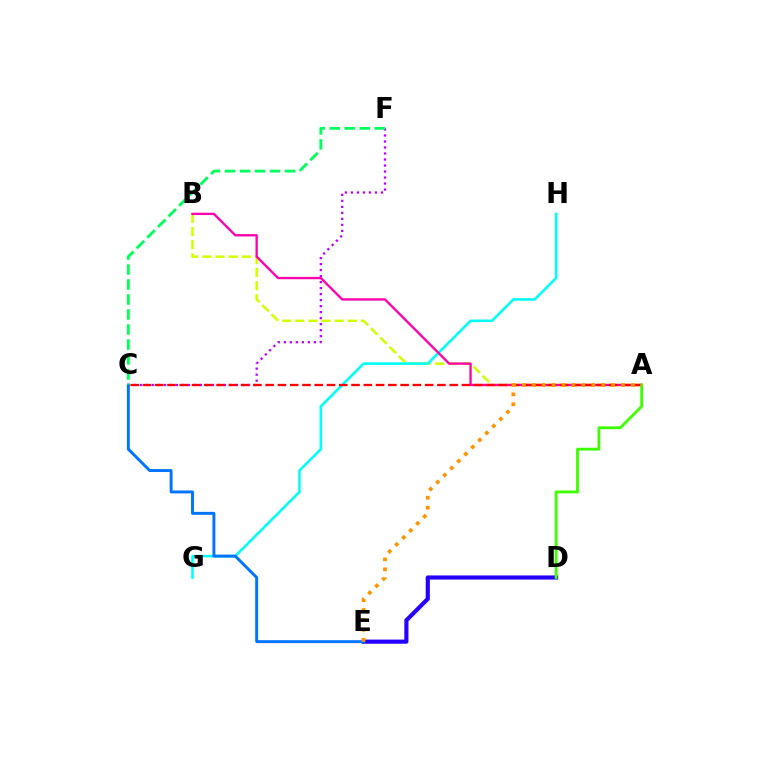{('D', 'E'): [{'color': '#2500ff', 'line_style': 'solid', 'thickness': 2.98}], ('A', 'B'): [{'color': '#d1ff00', 'line_style': 'dashed', 'thickness': 1.78}, {'color': '#ff00ac', 'line_style': 'solid', 'thickness': 1.68}], ('C', 'F'): [{'color': '#b900ff', 'line_style': 'dotted', 'thickness': 1.63}, {'color': '#00ff5c', 'line_style': 'dashed', 'thickness': 2.04}], ('G', 'H'): [{'color': '#00fff6', 'line_style': 'solid', 'thickness': 1.84}], ('A', 'C'): [{'color': '#ff0000', 'line_style': 'dashed', 'thickness': 1.67}], ('C', 'E'): [{'color': '#0074ff', 'line_style': 'solid', 'thickness': 2.11}], ('A', 'D'): [{'color': '#3dff00', 'line_style': 'solid', 'thickness': 2.03}], ('A', 'E'): [{'color': '#ff9400', 'line_style': 'dotted', 'thickness': 2.69}]}